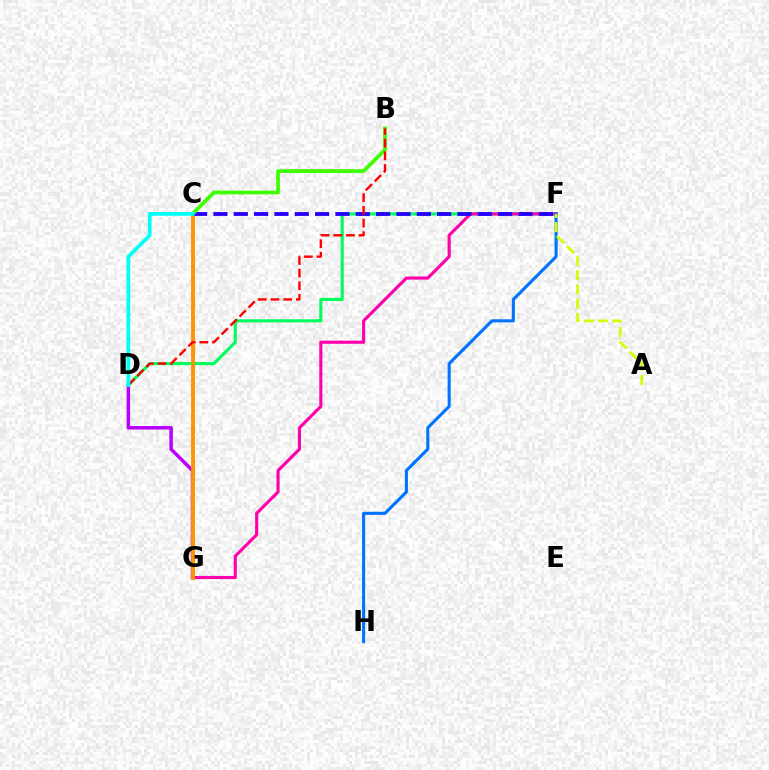{('D', 'G'): [{'color': '#b900ff', 'line_style': 'solid', 'thickness': 2.51}], ('D', 'F'): [{'color': '#00ff5c', 'line_style': 'solid', 'thickness': 2.25}], ('F', 'G'): [{'color': '#ff00ac', 'line_style': 'solid', 'thickness': 2.24}], ('F', 'H'): [{'color': '#0074ff', 'line_style': 'solid', 'thickness': 2.22}], ('C', 'G'): [{'color': '#ff9400', 'line_style': 'solid', 'thickness': 2.79}], ('C', 'F'): [{'color': '#2500ff', 'line_style': 'dashed', 'thickness': 2.76}], ('B', 'C'): [{'color': '#3dff00', 'line_style': 'solid', 'thickness': 2.69}], ('A', 'F'): [{'color': '#d1ff00', 'line_style': 'dashed', 'thickness': 1.93}], ('B', 'D'): [{'color': '#ff0000', 'line_style': 'dashed', 'thickness': 1.72}], ('C', 'D'): [{'color': '#00fff6', 'line_style': 'solid', 'thickness': 2.7}]}